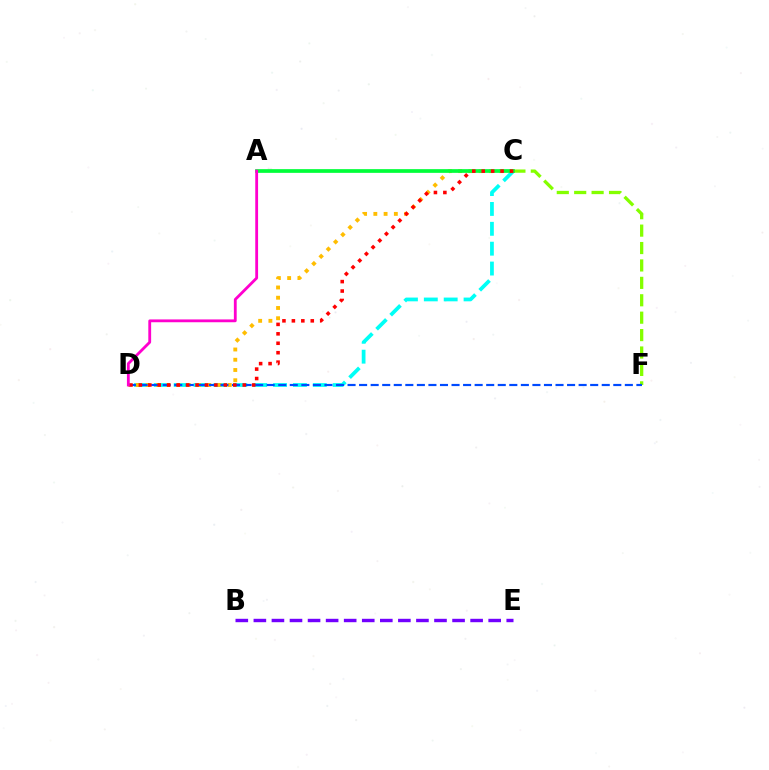{('C', 'D'): [{'color': '#00fff6', 'line_style': 'dashed', 'thickness': 2.7}, {'color': '#ffbd00', 'line_style': 'dotted', 'thickness': 2.79}, {'color': '#ff0000', 'line_style': 'dotted', 'thickness': 2.57}], ('C', 'F'): [{'color': '#84ff00', 'line_style': 'dashed', 'thickness': 2.37}], ('D', 'F'): [{'color': '#004bff', 'line_style': 'dashed', 'thickness': 1.57}], ('A', 'C'): [{'color': '#00ff39', 'line_style': 'solid', 'thickness': 2.67}], ('A', 'D'): [{'color': '#ff00cf', 'line_style': 'solid', 'thickness': 2.03}], ('B', 'E'): [{'color': '#7200ff', 'line_style': 'dashed', 'thickness': 2.45}]}